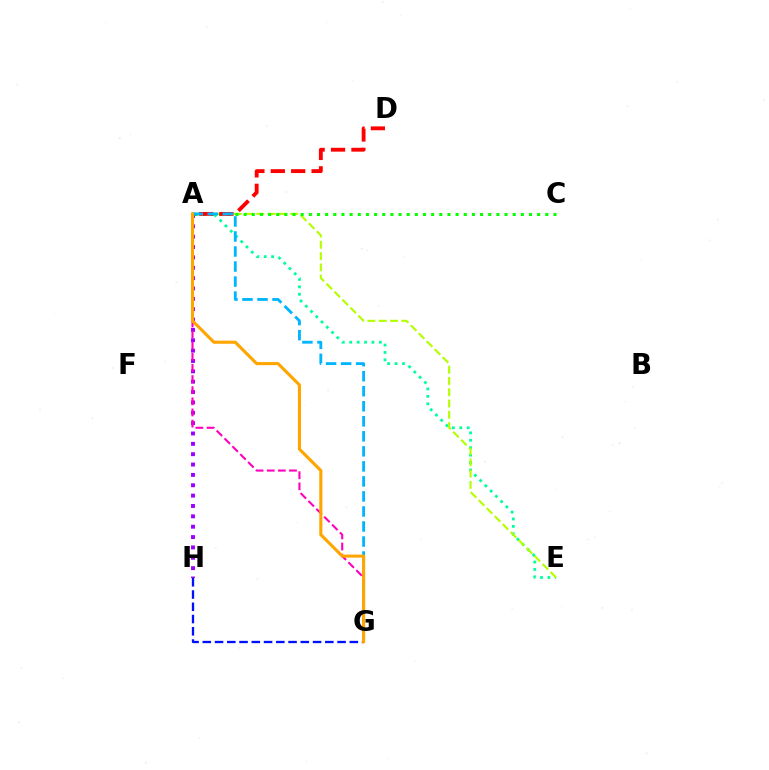{('A', 'E'): [{'color': '#00ff9d', 'line_style': 'dotted', 'thickness': 2.02}, {'color': '#b3ff00', 'line_style': 'dashed', 'thickness': 1.53}], ('A', 'H'): [{'color': '#9b00ff', 'line_style': 'dotted', 'thickness': 2.81}], ('A', 'C'): [{'color': '#08ff00', 'line_style': 'dotted', 'thickness': 2.22}], ('G', 'H'): [{'color': '#0010ff', 'line_style': 'dashed', 'thickness': 1.66}], ('A', 'D'): [{'color': '#ff0000', 'line_style': 'dashed', 'thickness': 2.77}], ('A', 'G'): [{'color': '#ff00bd', 'line_style': 'dashed', 'thickness': 1.51}, {'color': '#00b5ff', 'line_style': 'dashed', 'thickness': 2.04}, {'color': '#ffa500', 'line_style': 'solid', 'thickness': 2.23}]}